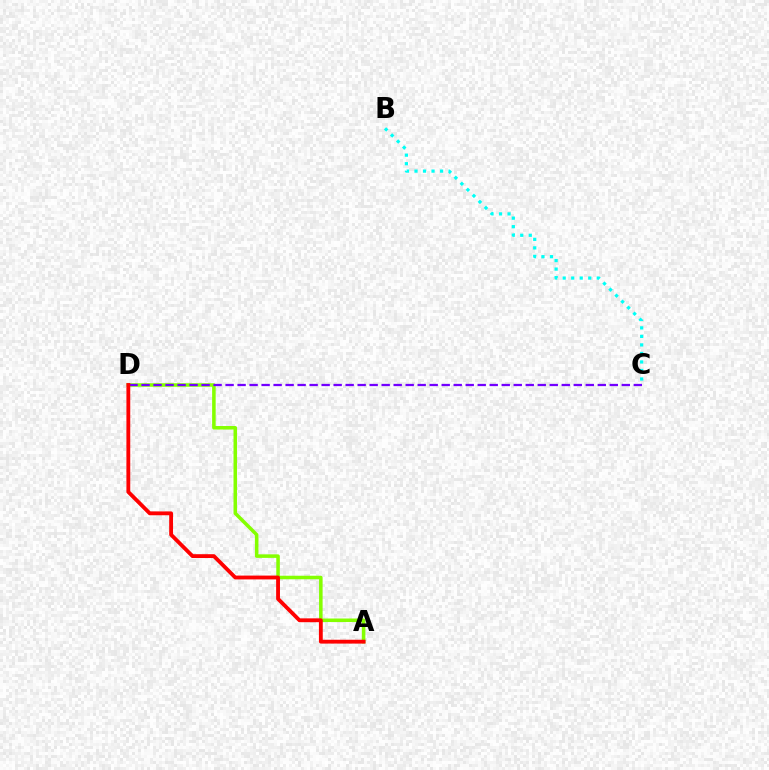{('B', 'C'): [{'color': '#00fff6', 'line_style': 'dotted', 'thickness': 2.32}], ('A', 'D'): [{'color': '#84ff00', 'line_style': 'solid', 'thickness': 2.54}, {'color': '#ff0000', 'line_style': 'solid', 'thickness': 2.76}], ('C', 'D'): [{'color': '#7200ff', 'line_style': 'dashed', 'thickness': 1.63}]}